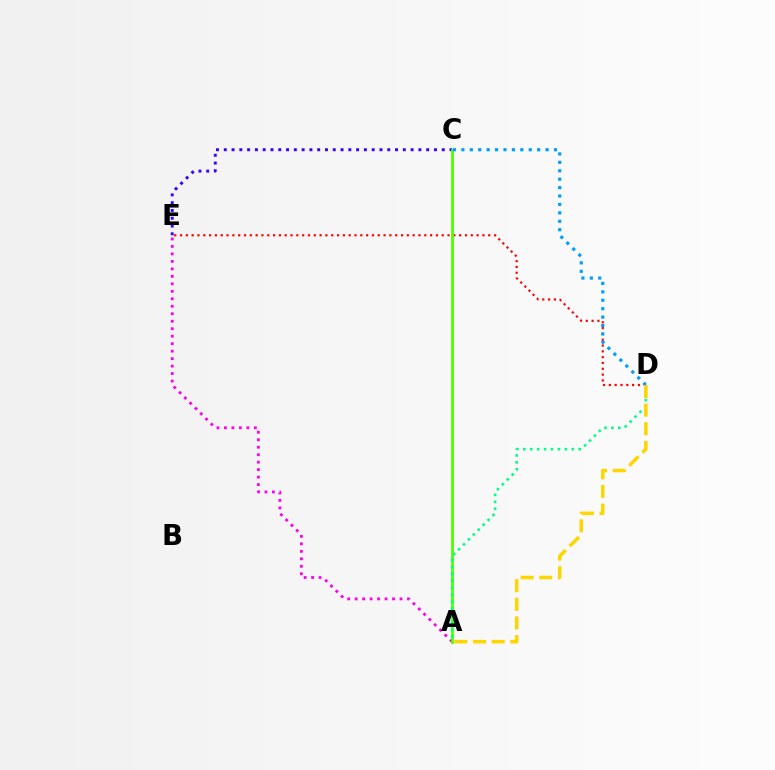{('A', 'E'): [{'color': '#ff00ed', 'line_style': 'dotted', 'thickness': 2.03}], ('D', 'E'): [{'color': '#ff0000', 'line_style': 'dotted', 'thickness': 1.58}], ('C', 'E'): [{'color': '#3700ff', 'line_style': 'dotted', 'thickness': 2.12}], ('A', 'C'): [{'color': '#4fff00', 'line_style': 'solid', 'thickness': 2.03}], ('A', 'D'): [{'color': '#00ff86', 'line_style': 'dotted', 'thickness': 1.88}, {'color': '#ffd500', 'line_style': 'dashed', 'thickness': 2.53}], ('C', 'D'): [{'color': '#009eff', 'line_style': 'dotted', 'thickness': 2.29}]}